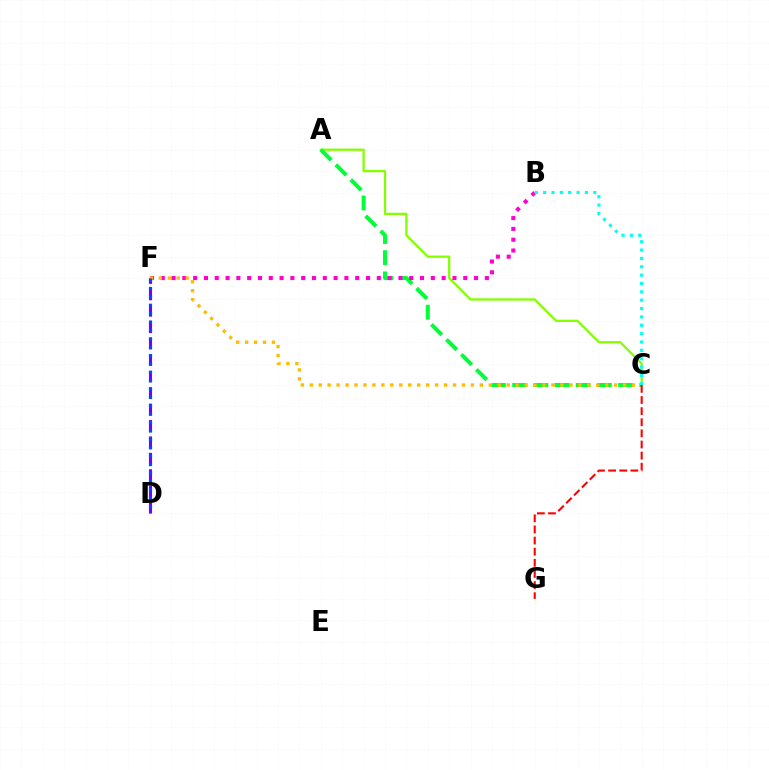{('A', 'C'): [{'color': '#84ff00', 'line_style': 'solid', 'thickness': 1.64}, {'color': '#00ff39', 'line_style': 'dashed', 'thickness': 2.88}], ('D', 'F'): [{'color': '#7200ff', 'line_style': 'dashed', 'thickness': 2.23}, {'color': '#004bff', 'line_style': 'dotted', 'thickness': 2.28}], ('B', 'F'): [{'color': '#ff00cf', 'line_style': 'dotted', 'thickness': 2.94}], ('C', 'F'): [{'color': '#ffbd00', 'line_style': 'dotted', 'thickness': 2.43}], ('C', 'G'): [{'color': '#ff0000', 'line_style': 'dashed', 'thickness': 1.51}], ('B', 'C'): [{'color': '#00fff6', 'line_style': 'dotted', 'thickness': 2.27}]}